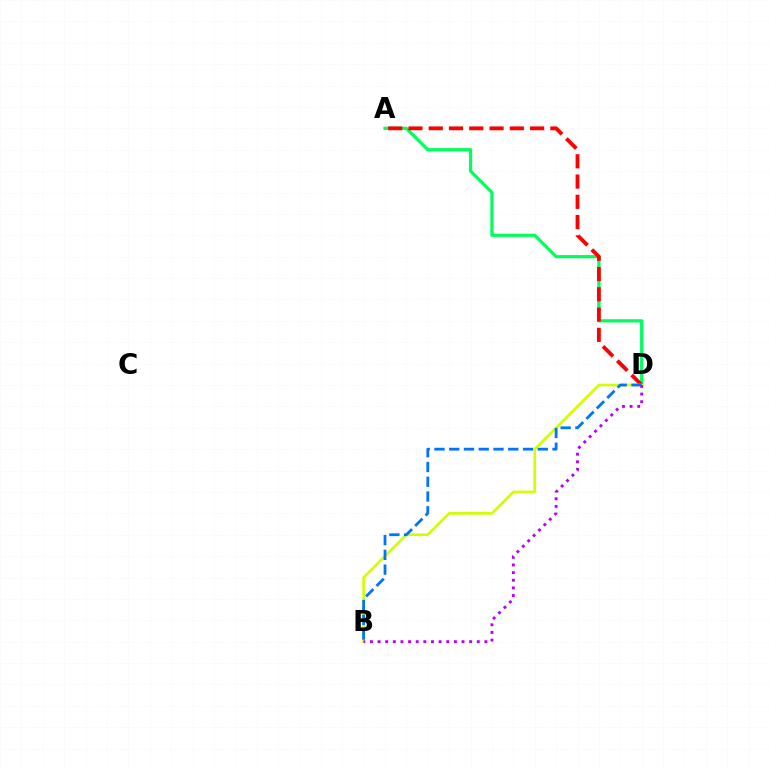{('A', 'D'): [{'color': '#00ff5c', 'line_style': 'solid', 'thickness': 2.31}, {'color': '#ff0000', 'line_style': 'dashed', 'thickness': 2.75}], ('B', 'D'): [{'color': '#d1ff00', 'line_style': 'solid', 'thickness': 1.91}, {'color': '#0074ff', 'line_style': 'dashed', 'thickness': 2.01}, {'color': '#b900ff', 'line_style': 'dotted', 'thickness': 2.07}]}